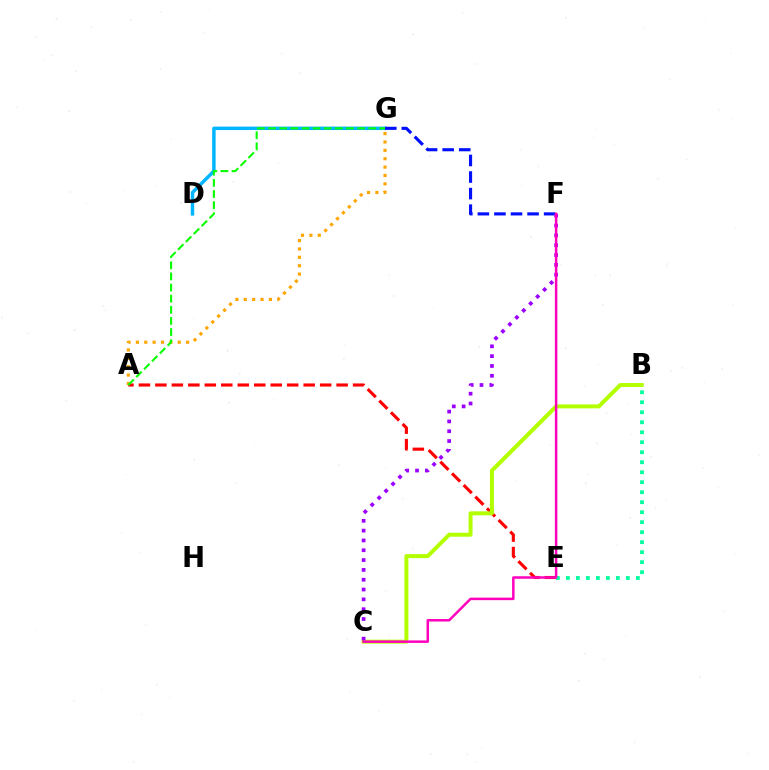{('A', 'E'): [{'color': '#ff0000', 'line_style': 'dashed', 'thickness': 2.24}], ('D', 'G'): [{'color': '#00b5ff', 'line_style': 'solid', 'thickness': 2.48}], ('F', 'G'): [{'color': '#0010ff', 'line_style': 'dashed', 'thickness': 2.25}], ('B', 'C'): [{'color': '#b3ff00', 'line_style': 'solid', 'thickness': 2.87}], ('B', 'E'): [{'color': '#00ff9d', 'line_style': 'dotted', 'thickness': 2.72}], ('A', 'G'): [{'color': '#ffa500', 'line_style': 'dotted', 'thickness': 2.28}, {'color': '#08ff00', 'line_style': 'dashed', 'thickness': 1.51}], ('C', 'F'): [{'color': '#9b00ff', 'line_style': 'dotted', 'thickness': 2.67}, {'color': '#ff00bd', 'line_style': 'solid', 'thickness': 1.8}]}